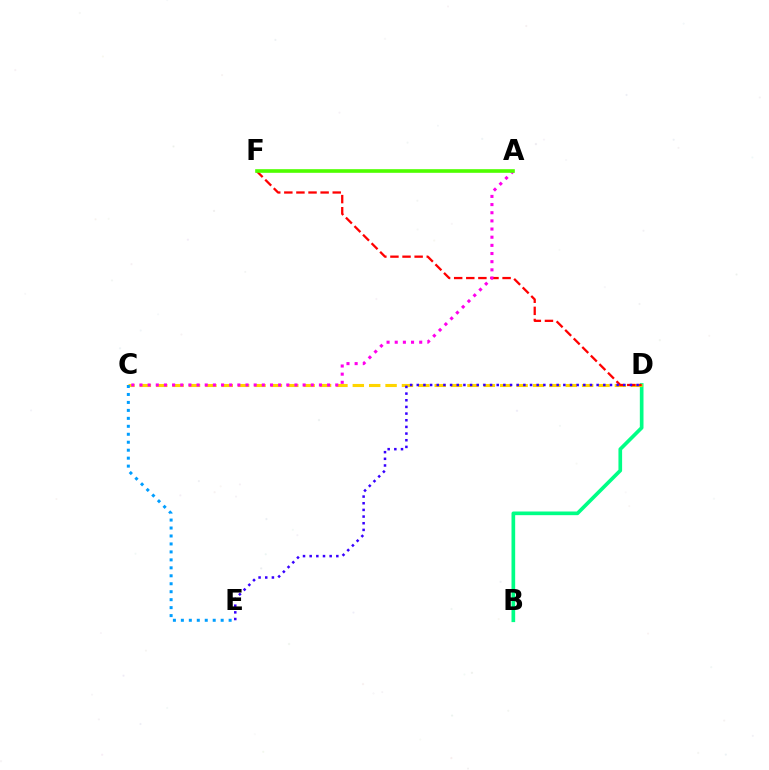{('B', 'D'): [{'color': '#00ff86', 'line_style': 'solid', 'thickness': 2.64}], ('C', 'D'): [{'color': '#ffd500', 'line_style': 'dashed', 'thickness': 2.23}], ('D', 'F'): [{'color': '#ff0000', 'line_style': 'dashed', 'thickness': 1.64}], ('C', 'E'): [{'color': '#009eff', 'line_style': 'dotted', 'thickness': 2.16}], ('D', 'E'): [{'color': '#3700ff', 'line_style': 'dotted', 'thickness': 1.81}], ('A', 'C'): [{'color': '#ff00ed', 'line_style': 'dotted', 'thickness': 2.22}], ('A', 'F'): [{'color': '#4fff00', 'line_style': 'solid', 'thickness': 2.62}]}